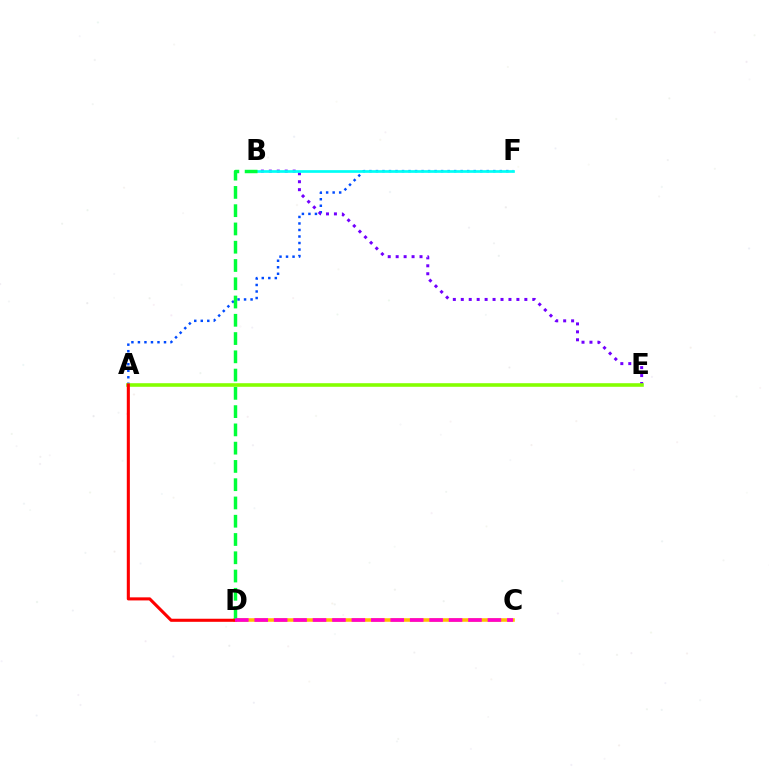{('A', 'F'): [{'color': '#004bff', 'line_style': 'dotted', 'thickness': 1.77}], ('B', 'E'): [{'color': '#7200ff', 'line_style': 'dotted', 'thickness': 2.16}], ('C', 'D'): [{'color': '#ffbd00', 'line_style': 'solid', 'thickness': 2.56}, {'color': '#ff00cf', 'line_style': 'dashed', 'thickness': 2.64}], ('B', 'F'): [{'color': '#00fff6', 'line_style': 'solid', 'thickness': 1.94}], ('A', 'E'): [{'color': '#84ff00', 'line_style': 'solid', 'thickness': 2.58}], ('A', 'D'): [{'color': '#ff0000', 'line_style': 'solid', 'thickness': 2.22}], ('B', 'D'): [{'color': '#00ff39', 'line_style': 'dashed', 'thickness': 2.48}]}